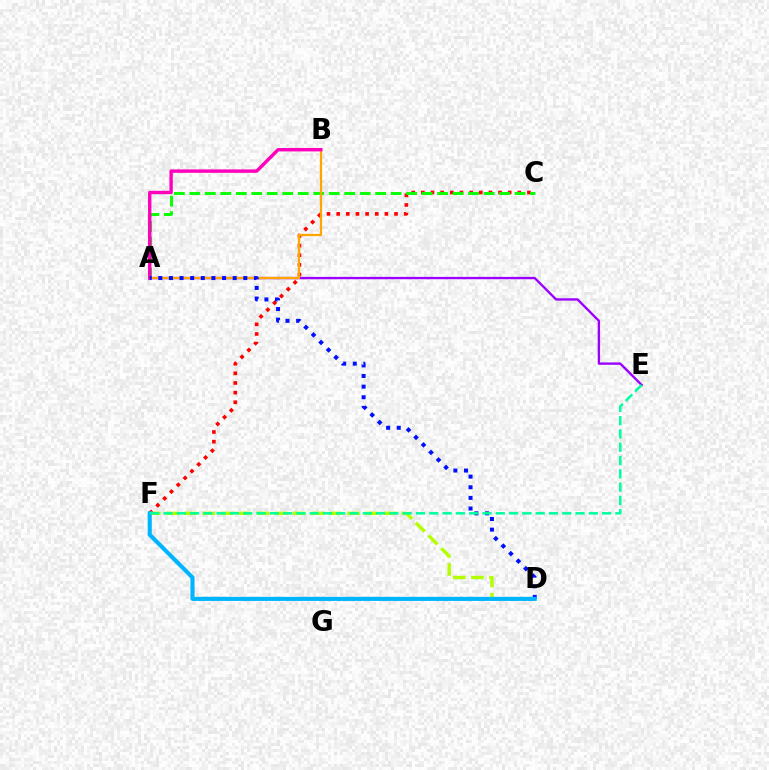{('C', 'F'): [{'color': '#ff0000', 'line_style': 'dotted', 'thickness': 2.62}], ('A', 'E'): [{'color': '#9b00ff', 'line_style': 'solid', 'thickness': 1.69}], ('D', 'F'): [{'color': '#b3ff00', 'line_style': 'dashed', 'thickness': 2.46}, {'color': '#00b5ff', 'line_style': 'solid', 'thickness': 2.96}], ('A', 'C'): [{'color': '#08ff00', 'line_style': 'dashed', 'thickness': 2.1}], ('A', 'B'): [{'color': '#ffa500', 'line_style': 'solid', 'thickness': 1.61}, {'color': '#ff00bd', 'line_style': 'solid', 'thickness': 2.45}], ('A', 'D'): [{'color': '#0010ff', 'line_style': 'dotted', 'thickness': 2.89}], ('E', 'F'): [{'color': '#00ff9d', 'line_style': 'dashed', 'thickness': 1.81}]}